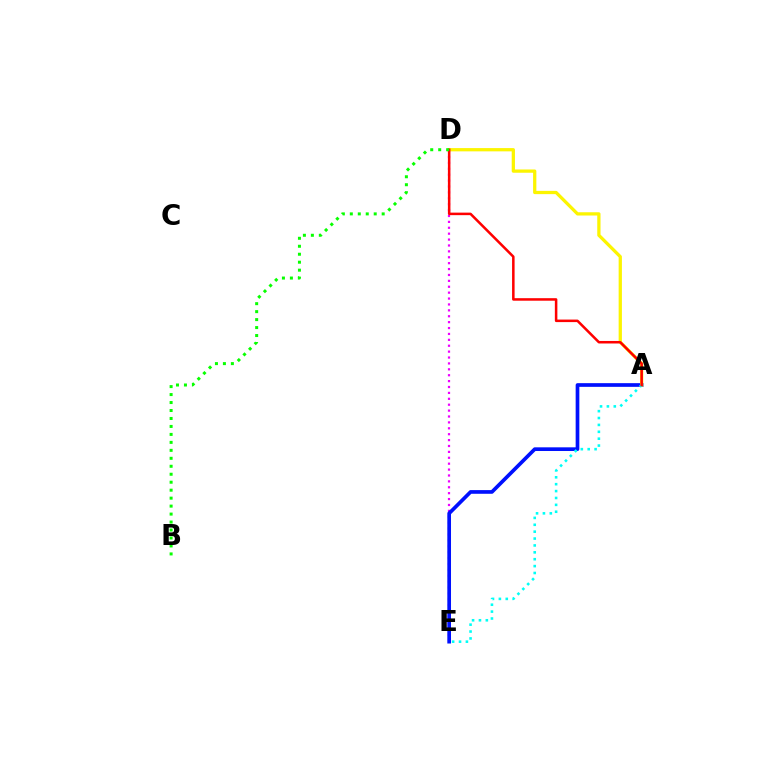{('D', 'E'): [{'color': '#ee00ff', 'line_style': 'dotted', 'thickness': 1.6}], ('A', 'E'): [{'color': '#0010ff', 'line_style': 'solid', 'thickness': 2.65}, {'color': '#00fff6', 'line_style': 'dotted', 'thickness': 1.87}], ('A', 'D'): [{'color': '#fcf500', 'line_style': 'solid', 'thickness': 2.35}, {'color': '#ff0000', 'line_style': 'solid', 'thickness': 1.82}], ('B', 'D'): [{'color': '#08ff00', 'line_style': 'dotted', 'thickness': 2.16}]}